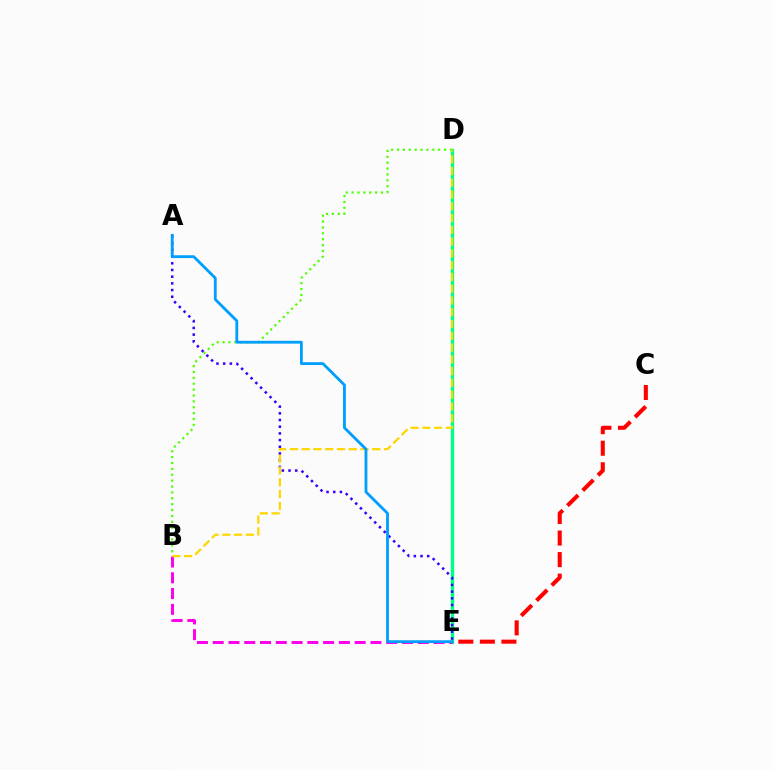{('D', 'E'): [{'color': '#00ff86', 'line_style': 'solid', 'thickness': 2.41}], ('B', 'E'): [{'color': '#ff00ed', 'line_style': 'dashed', 'thickness': 2.14}], ('A', 'E'): [{'color': '#3700ff', 'line_style': 'dotted', 'thickness': 1.82}, {'color': '#009eff', 'line_style': 'solid', 'thickness': 2.02}], ('B', 'D'): [{'color': '#4fff00', 'line_style': 'dotted', 'thickness': 1.6}, {'color': '#ffd500', 'line_style': 'dashed', 'thickness': 1.6}], ('C', 'E'): [{'color': '#ff0000', 'line_style': 'dashed', 'thickness': 2.93}]}